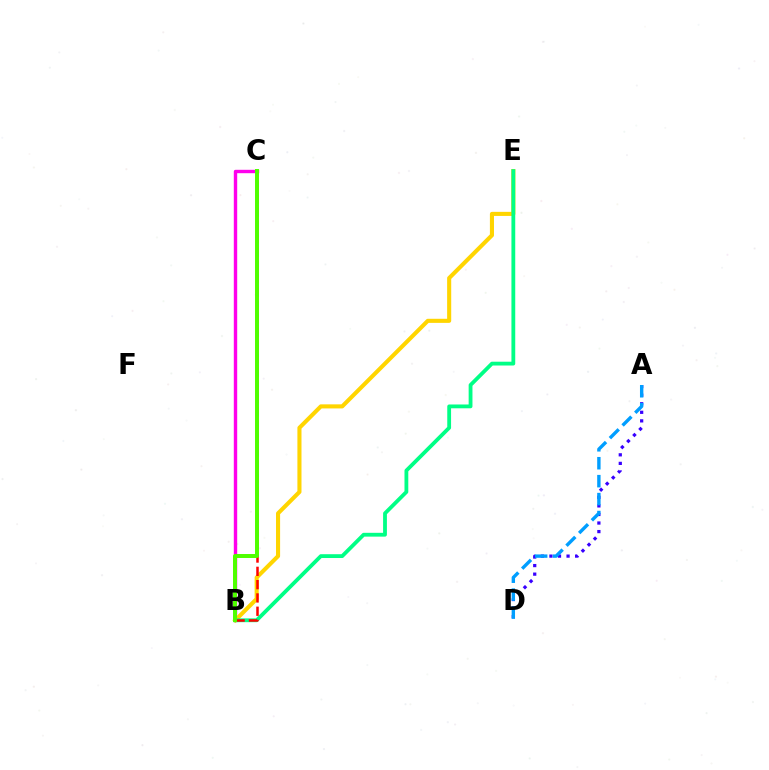{('B', 'C'): [{'color': '#ff00ed', 'line_style': 'solid', 'thickness': 2.45}, {'color': '#ff0000', 'line_style': 'dashed', 'thickness': 1.81}, {'color': '#4fff00', 'line_style': 'solid', 'thickness': 2.87}], ('A', 'D'): [{'color': '#3700ff', 'line_style': 'dotted', 'thickness': 2.33}, {'color': '#009eff', 'line_style': 'dashed', 'thickness': 2.44}], ('B', 'E'): [{'color': '#ffd500', 'line_style': 'solid', 'thickness': 2.94}, {'color': '#00ff86', 'line_style': 'solid', 'thickness': 2.74}]}